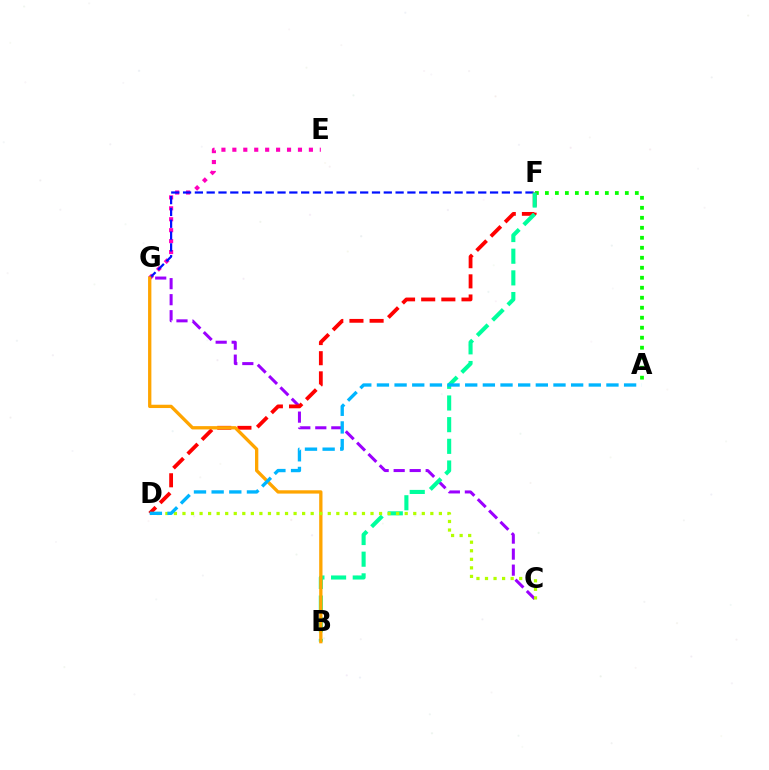{('A', 'F'): [{'color': '#08ff00', 'line_style': 'dotted', 'thickness': 2.71}], ('E', 'G'): [{'color': '#ff00bd', 'line_style': 'dotted', 'thickness': 2.97}], ('F', 'G'): [{'color': '#0010ff', 'line_style': 'dashed', 'thickness': 1.6}], ('C', 'G'): [{'color': '#9b00ff', 'line_style': 'dashed', 'thickness': 2.18}], ('D', 'F'): [{'color': '#ff0000', 'line_style': 'dashed', 'thickness': 2.74}], ('B', 'F'): [{'color': '#00ff9d', 'line_style': 'dashed', 'thickness': 2.94}], ('B', 'G'): [{'color': '#ffa500', 'line_style': 'solid', 'thickness': 2.38}], ('C', 'D'): [{'color': '#b3ff00', 'line_style': 'dotted', 'thickness': 2.32}], ('A', 'D'): [{'color': '#00b5ff', 'line_style': 'dashed', 'thickness': 2.4}]}